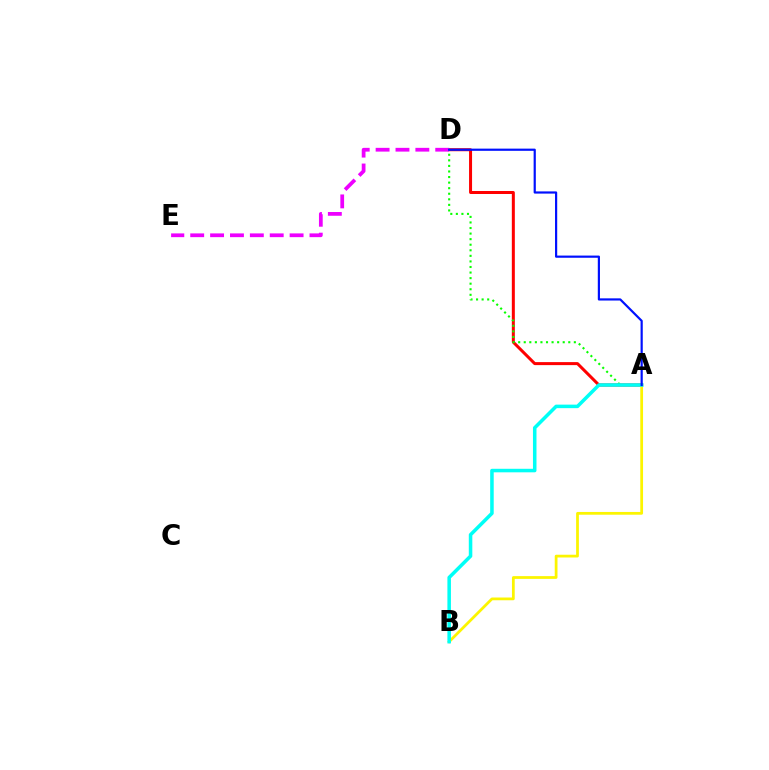{('A', 'D'): [{'color': '#ff0000', 'line_style': 'solid', 'thickness': 2.17}, {'color': '#08ff00', 'line_style': 'dotted', 'thickness': 1.51}, {'color': '#0010ff', 'line_style': 'solid', 'thickness': 1.58}], ('A', 'B'): [{'color': '#fcf500', 'line_style': 'solid', 'thickness': 1.98}, {'color': '#00fff6', 'line_style': 'solid', 'thickness': 2.54}], ('D', 'E'): [{'color': '#ee00ff', 'line_style': 'dashed', 'thickness': 2.7}]}